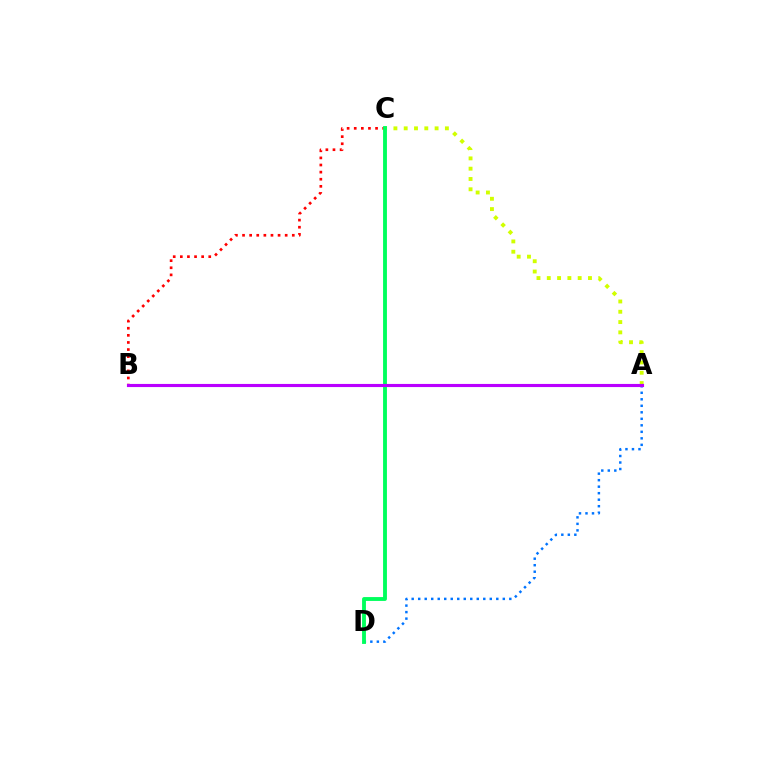{('B', 'C'): [{'color': '#ff0000', 'line_style': 'dotted', 'thickness': 1.93}], ('A', 'C'): [{'color': '#d1ff00', 'line_style': 'dotted', 'thickness': 2.8}], ('A', 'D'): [{'color': '#0074ff', 'line_style': 'dotted', 'thickness': 1.77}], ('C', 'D'): [{'color': '#00ff5c', 'line_style': 'solid', 'thickness': 2.78}], ('A', 'B'): [{'color': '#b900ff', 'line_style': 'solid', 'thickness': 2.25}]}